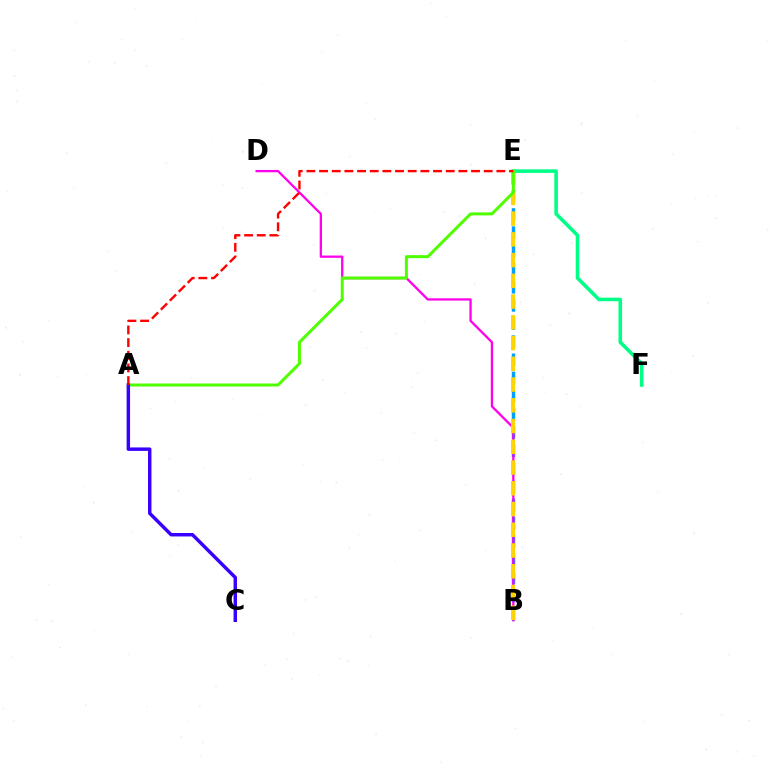{('B', 'E'): [{'color': '#009eff', 'line_style': 'dashed', 'thickness': 2.47}, {'color': '#ffd500', 'line_style': 'dashed', 'thickness': 2.82}], ('E', 'F'): [{'color': '#00ff86', 'line_style': 'solid', 'thickness': 2.58}], ('B', 'D'): [{'color': '#ff00ed', 'line_style': 'solid', 'thickness': 1.65}], ('A', 'E'): [{'color': '#4fff00', 'line_style': 'solid', 'thickness': 2.16}, {'color': '#ff0000', 'line_style': 'dashed', 'thickness': 1.72}], ('A', 'C'): [{'color': '#3700ff', 'line_style': 'solid', 'thickness': 2.48}]}